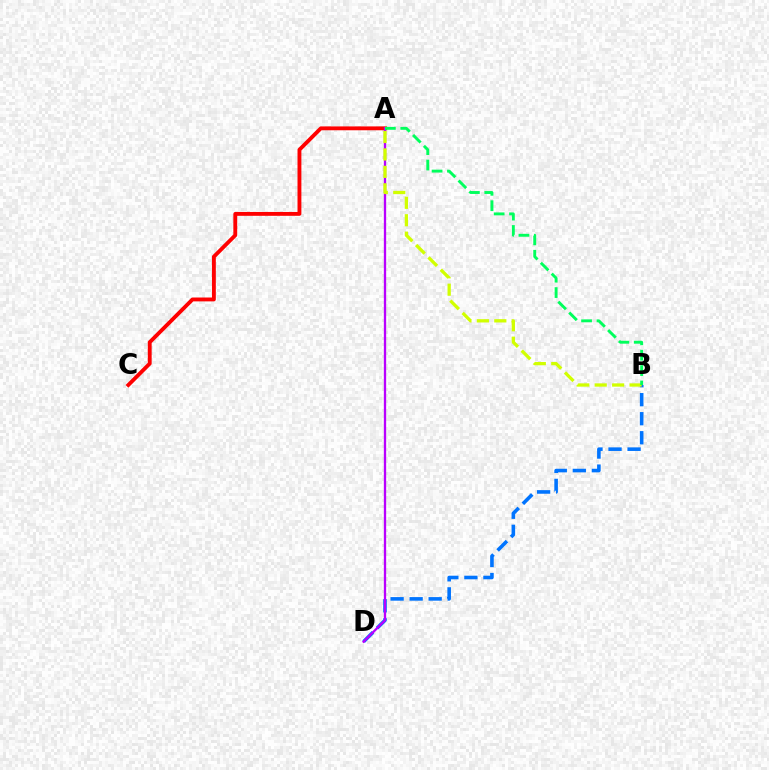{('B', 'D'): [{'color': '#0074ff', 'line_style': 'dashed', 'thickness': 2.59}], ('A', 'C'): [{'color': '#ff0000', 'line_style': 'solid', 'thickness': 2.78}], ('A', 'D'): [{'color': '#b900ff', 'line_style': 'solid', 'thickness': 1.66}], ('A', 'B'): [{'color': '#d1ff00', 'line_style': 'dashed', 'thickness': 2.37}, {'color': '#00ff5c', 'line_style': 'dashed', 'thickness': 2.09}]}